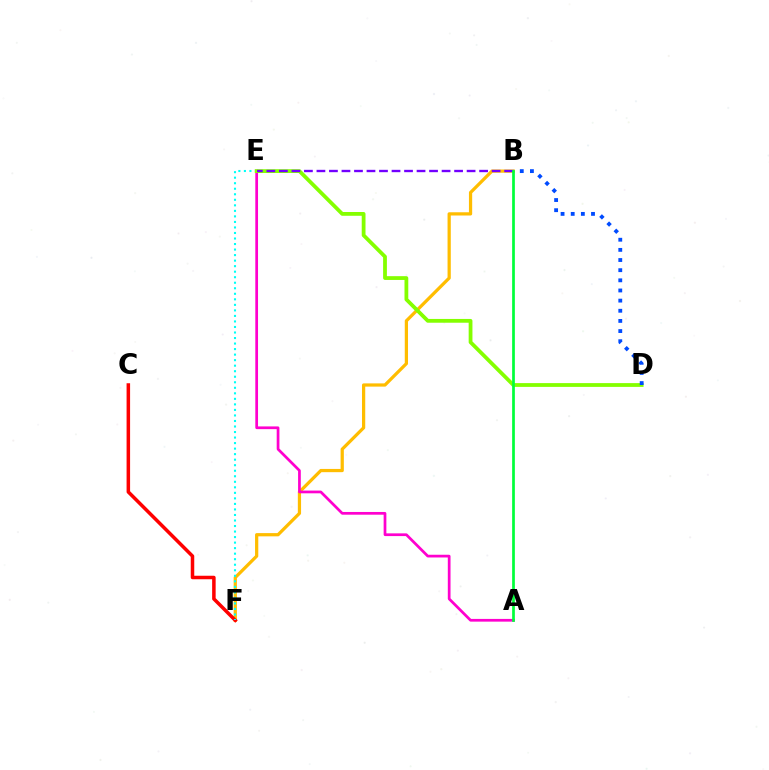{('B', 'F'): [{'color': '#ffbd00', 'line_style': 'solid', 'thickness': 2.33}], ('C', 'F'): [{'color': '#ff0000', 'line_style': 'solid', 'thickness': 2.53}], ('E', 'F'): [{'color': '#00fff6', 'line_style': 'dotted', 'thickness': 1.5}], ('A', 'E'): [{'color': '#ff00cf', 'line_style': 'solid', 'thickness': 1.96}], ('D', 'E'): [{'color': '#84ff00', 'line_style': 'solid', 'thickness': 2.72}], ('B', 'D'): [{'color': '#004bff', 'line_style': 'dotted', 'thickness': 2.76}], ('B', 'E'): [{'color': '#7200ff', 'line_style': 'dashed', 'thickness': 1.7}], ('A', 'B'): [{'color': '#00ff39', 'line_style': 'solid', 'thickness': 1.95}]}